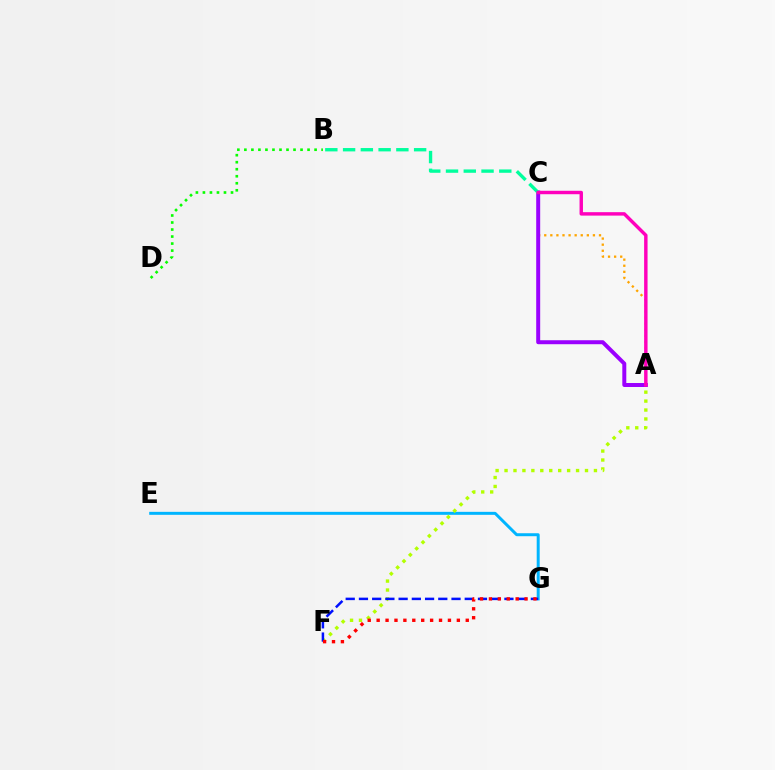{('E', 'G'): [{'color': '#00b5ff', 'line_style': 'solid', 'thickness': 2.14}], ('B', 'D'): [{'color': '#08ff00', 'line_style': 'dotted', 'thickness': 1.91}], ('A', 'C'): [{'color': '#ffa500', 'line_style': 'dotted', 'thickness': 1.65}, {'color': '#9b00ff', 'line_style': 'solid', 'thickness': 2.86}, {'color': '#ff00bd', 'line_style': 'solid', 'thickness': 2.47}], ('B', 'C'): [{'color': '#00ff9d', 'line_style': 'dashed', 'thickness': 2.41}], ('A', 'F'): [{'color': '#b3ff00', 'line_style': 'dotted', 'thickness': 2.43}], ('F', 'G'): [{'color': '#0010ff', 'line_style': 'dashed', 'thickness': 1.8}, {'color': '#ff0000', 'line_style': 'dotted', 'thickness': 2.42}]}